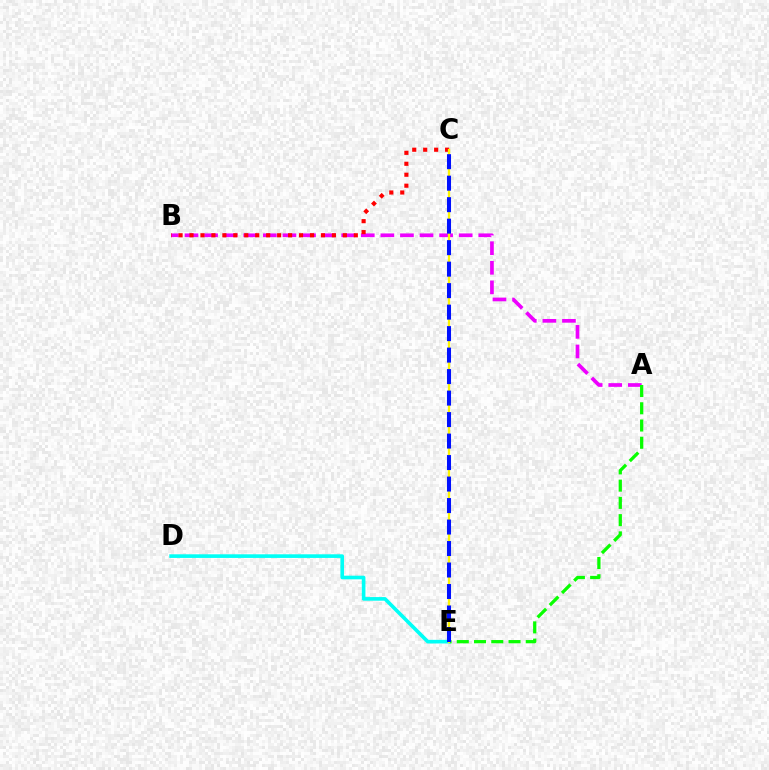{('D', 'E'): [{'color': '#00fff6', 'line_style': 'solid', 'thickness': 2.61}], ('A', 'B'): [{'color': '#ee00ff', 'line_style': 'dashed', 'thickness': 2.66}], ('B', 'C'): [{'color': '#ff0000', 'line_style': 'dotted', 'thickness': 2.98}], ('A', 'E'): [{'color': '#08ff00', 'line_style': 'dashed', 'thickness': 2.34}], ('C', 'E'): [{'color': '#fcf500', 'line_style': 'solid', 'thickness': 1.65}, {'color': '#0010ff', 'line_style': 'dashed', 'thickness': 2.92}]}